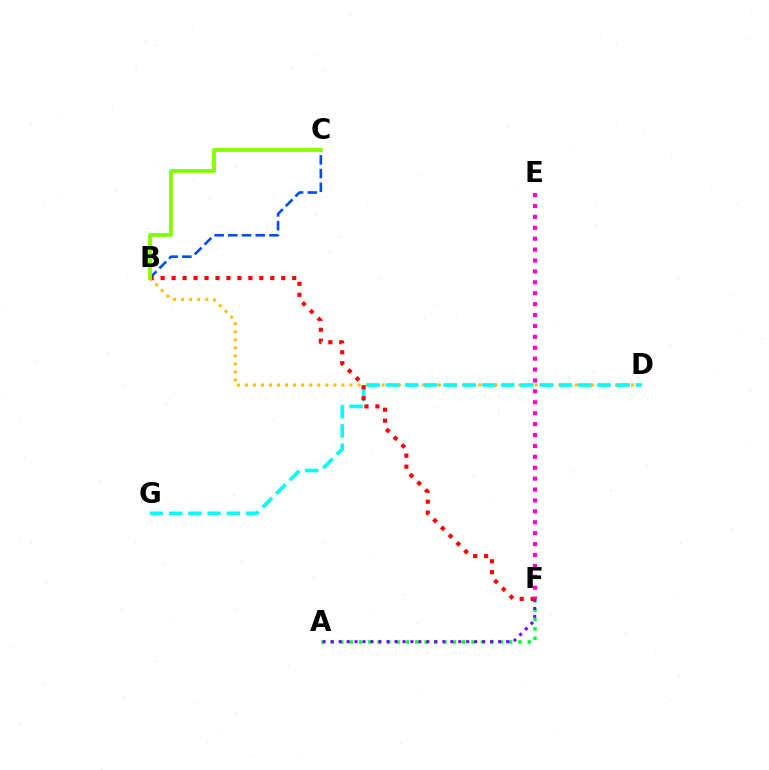{('A', 'F'): [{'color': '#00ff39', 'line_style': 'dotted', 'thickness': 2.55}, {'color': '#7200ff', 'line_style': 'dotted', 'thickness': 2.17}], ('B', 'D'): [{'color': '#ffbd00', 'line_style': 'dotted', 'thickness': 2.19}], ('D', 'G'): [{'color': '#00fff6', 'line_style': 'dashed', 'thickness': 2.61}], ('B', 'C'): [{'color': '#004bff', 'line_style': 'dashed', 'thickness': 1.86}, {'color': '#84ff00', 'line_style': 'solid', 'thickness': 2.77}], ('B', 'F'): [{'color': '#ff0000', 'line_style': 'dotted', 'thickness': 2.98}], ('E', 'F'): [{'color': '#ff00cf', 'line_style': 'dotted', 'thickness': 2.96}]}